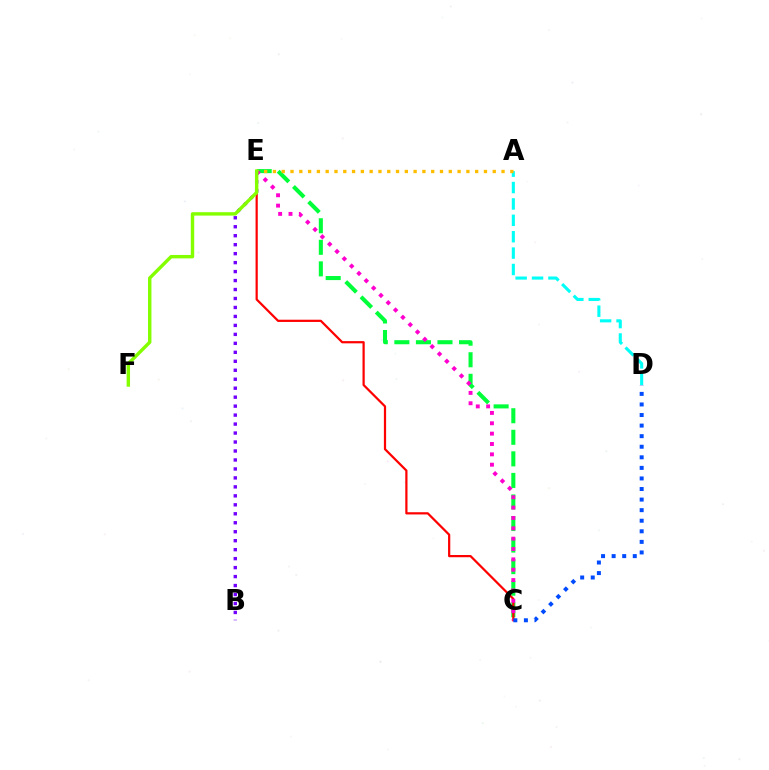{('C', 'E'): [{'color': '#00ff39', 'line_style': 'dashed', 'thickness': 2.93}, {'color': '#ff0000', 'line_style': 'solid', 'thickness': 1.6}, {'color': '#ff00cf', 'line_style': 'dotted', 'thickness': 2.81}], ('A', 'D'): [{'color': '#00fff6', 'line_style': 'dashed', 'thickness': 2.23}], ('A', 'E'): [{'color': '#ffbd00', 'line_style': 'dotted', 'thickness': 2.39}], ('C', 'D'): [{'color': '#004bff', 'line_style': 'dotted', 'thickness': 2.87}], ('B', 'E'): [{'color': '#7200ff', 'line_style': 'dotted', 'thickness': 2.44}], ('E', 'F'): [{'color': '#84ff00', 'line_style': 'solid', 'thickness': 2.46}]}